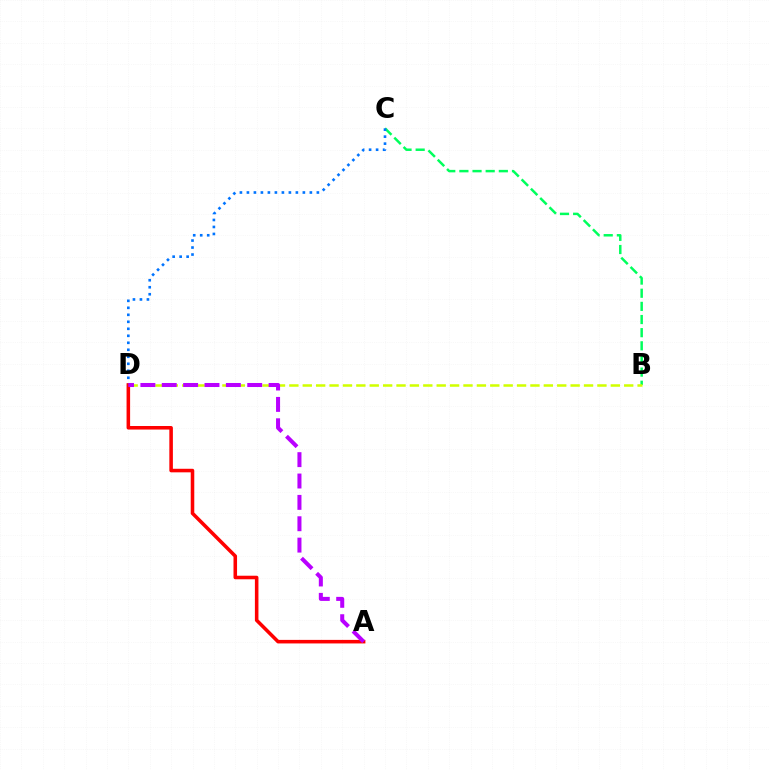{('B', 'C'): [{'color': '#00ff5c', 'line_style': 'dashed', 'thickness': 1.79}], ('B', 'D'): [{'color': '#d1ff00', 'line_style': 'dashed', 'thickness': 1.82}], ('C', 'D'): [{'color': '#0074ff', 'line_style': 'dotted', 'thickness': 1.9}], ('A', 'D'): [{'color': '#ff0000', 'line_style': 'solid', 'thickness': 2.56}, {'color': '#b900ff', 'line_style': 'dashed', 'thickness': 2.9}]}